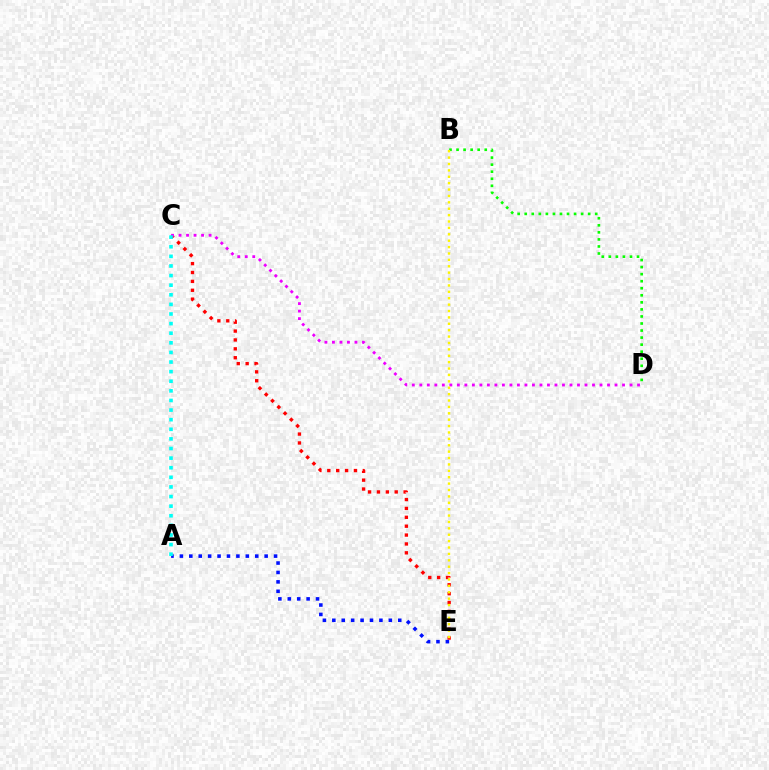{('C', 'E'): [{'color': '#ff0000', 'line_style': 'dotted', 'thickness': 2.41}], ('A', 'E'): [{'color': '#0010ff', 'line_style': 'dotted', 'thickness': 2.56}], ('B', 'D'): [{'color': '#08ff00', 'line_style': 'dotted', 'thickness': 1.92}], ('C', 'D'): [{'color': '#ee00ff', 'line_style': 'dotted', 'thickness': 2.04}], ('A', 'C'): [{'color': '#00fff6', 'line_style': 'dotted', 'thickness': 2.61}], ('B', 'E'): [{'color': '#fcf500', 'line_style': 'dotted', 'thickness': 1.74}]}